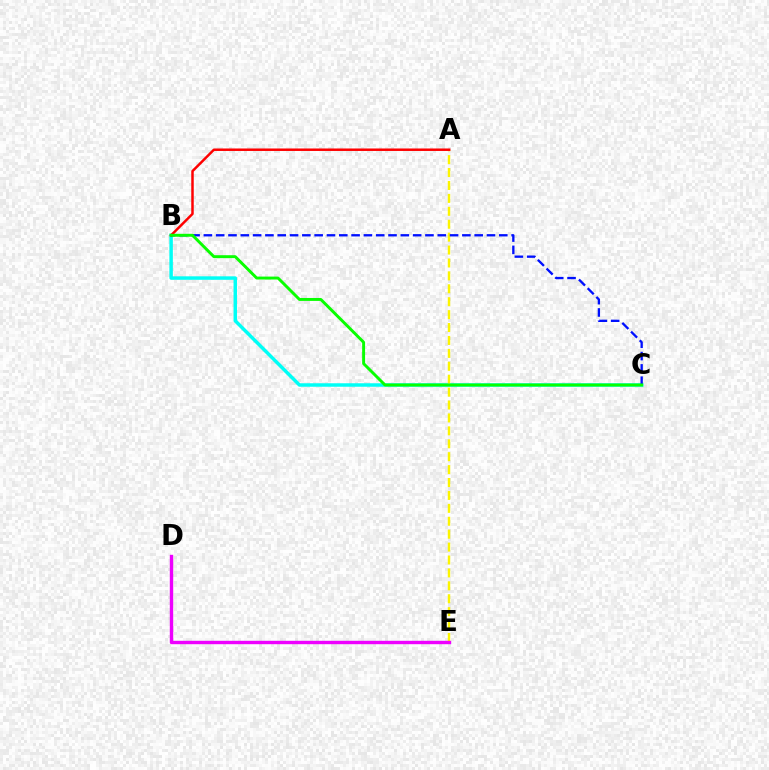{('B', 'C'): [{'color': '#00fff6', 'line_style': 'solid', 'thickness': 2.51}, {'color': '#0010ff', 'line_style': 'dashed', 'thickness': 1.67}, {'color': '#08ff00', 'line_style': 'solid', 'thickness': 2.11}], ('A', 'E'): [{'color': '#fcf500', 'line_style': 'dashed', 'thickness': 1.75}], ('A', 'B'): [{'color': '#ff0000', 'line_style': 'solid', 'thickness': 1.79}], ('D', 'E'): [{'color': '#ee00ff', 'line_style': 'solid', 'thickness': 2.45}]}